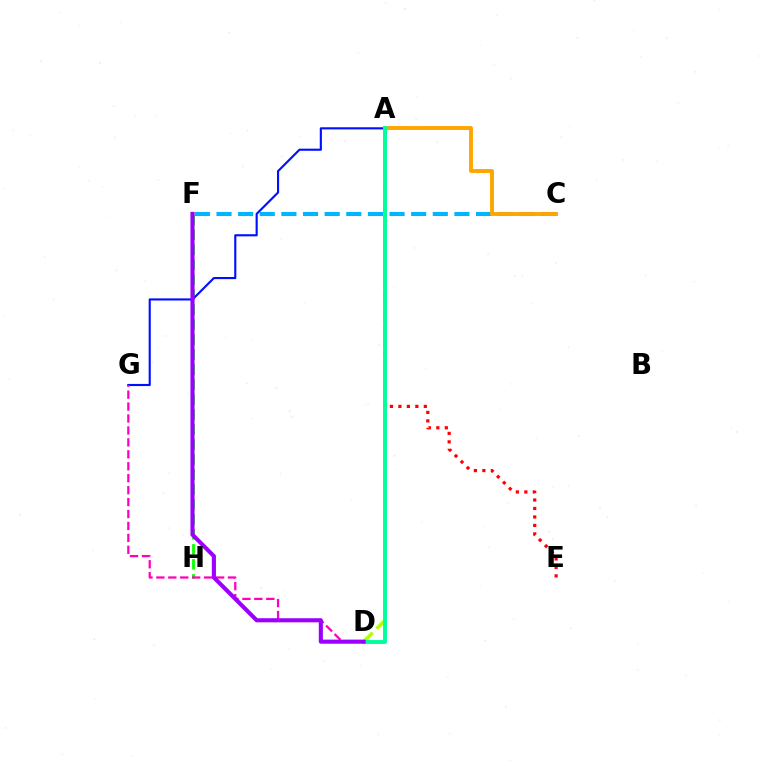{('A', 'D'): [{'color': '#b3ff00', 'line_style': 'dashed', 'thickness': 2.48}, {'color': '#00ff9d', 'line_style': 'solid', 'thickness': 2.81}], ('F', 'H'): [{'color': '#08ff00', 'line_style': 'dashed', 'thickness': 2.04}], ('A', 'G'): [{'color': '#0010ff', 'line_style': 'solid', 'thickness': 1.53}], ('C', 'F'): [{'color': '#00b5ff', 'line_style': 'dashed', 'thickness': 2.94}], ('A', 'E'): [{'color': '#ff0000', 'line_style': 'dotted', 'thickness': 2.3}], ('D', 'G'): [{'color': '#ff00bd', 'line_style': 'dashed', 'thickness': 1.62}], ('A', 'C'): [{'color': '#ffa500', 'line_style': 'solid', 'thickness': 2.8}], ('D', 'F'): [{'color': '#9b00ff', 'line_style': 'solid', 'thickness': 2.95}]}